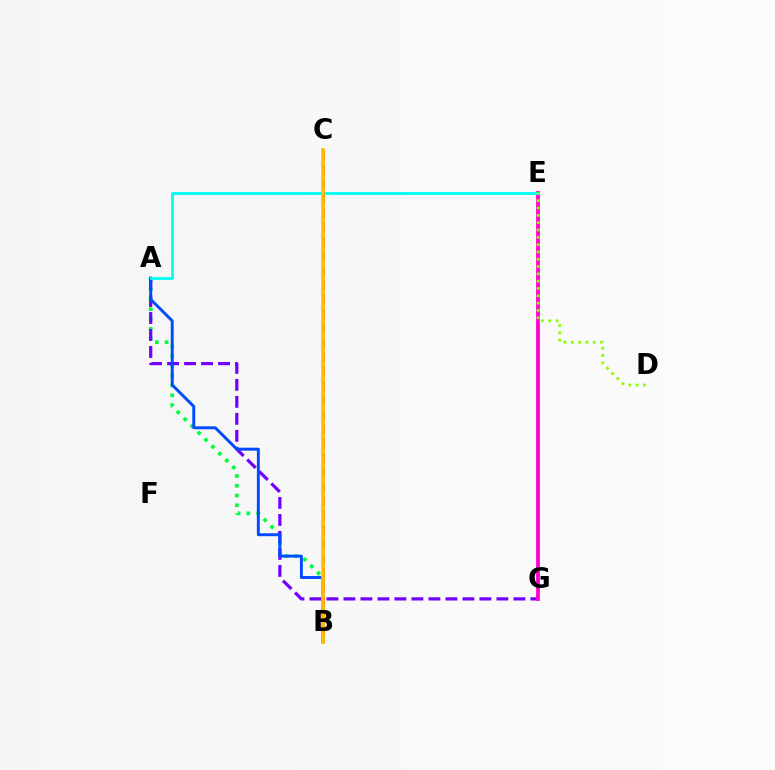{('A', 'B'): [{'color': '#00ff39', 'line_style': 'dotted', 'thickness': 2.66}, {'color': '#004bff', 'line_style': 'solid', 'thickness': 2.1}], ('A', 'G'): [{'color': '#7200ff', 'line_style': 'dashed', 'thickness': 2.31}], ('E', 'G'): [{'color': '#ff00cf', 'line_style': 'solid', 'thickness': 2.73}], ('B', 'C'): [{'color': '#ff0000', 'line_style': 'dashed', 'thickness': 1.96}, {'color': '#ffbd00', 'line_style': 'solid', 'thickness': 2.6}], ('A', 'E'): [{'color': '#00fff6', 'line_style': 'solid', 'thickness': 2.03}], ('D', 'E'): [{'color': '#84ff00', 'line_style': 'dotted', 'thickness': 1.99}]}